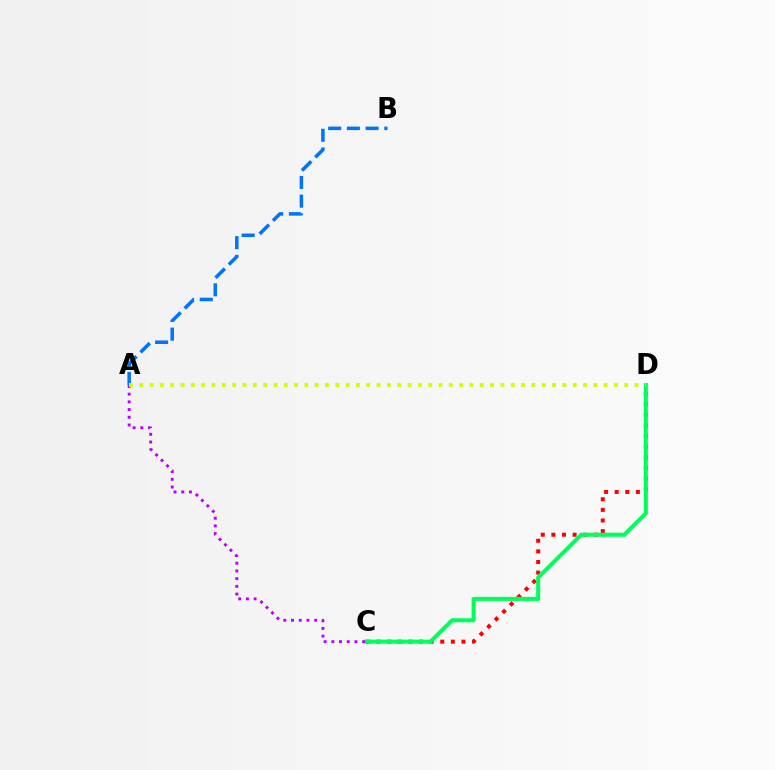{('C', 'D'): [{'color': '#ff0000', 'line_style': 'dotted', 'thickness': 2.88}, {'color': '#00ff5c', 'line_style': 'solid', 'thickness': 2.91}], ('A', 'C'): [{'color': '#b900ff', 'line_style': 'dotted', 'thickness': 2.09}], ('A', 'B'): [{'color': '#0074ff', 'line_style': 'dashed', 'thickness': 2.54}], ('A', 'D'): [{'color': '#d1ff00', 'line_style': 'dotted', 'thickness': 2.8}]}